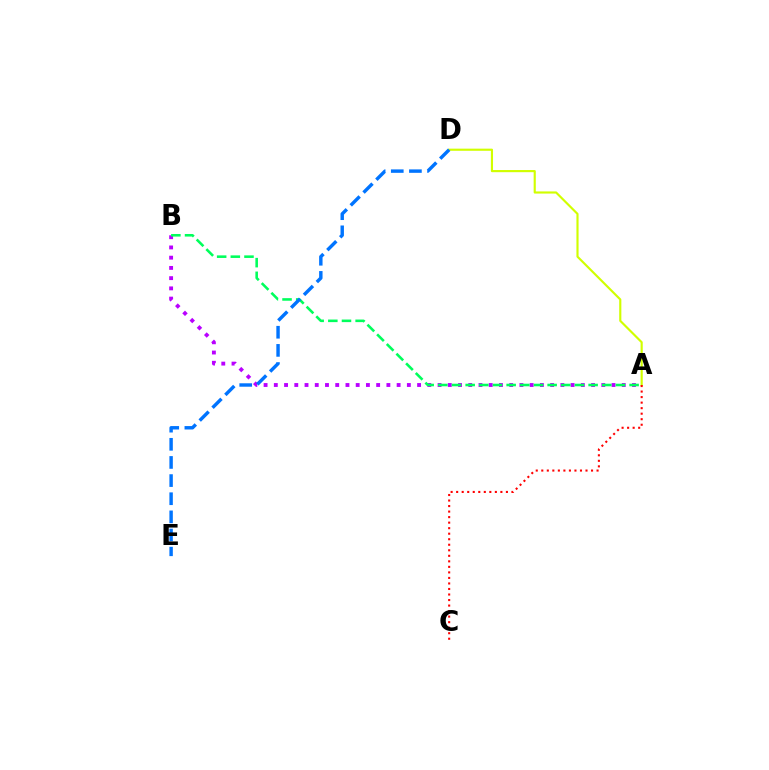{('A', 'B'): [{'color': '#b900ff', 'line_style': 'dotted', 'thickness': 2.78}, {'color': '#00ff5c', 'line_style': 'dashed', 'thickness': 1.86}], ('A', 'D'): [{'color': '#d1ff00', 'line_style': 'solid', 'thickness': 1.55}], ('D', 'E'): [{'color': '#0074ff', 'line_style': 'dashed', 'thickness': 2.46}], ('A', 'C'): [{'color': '#ff0000', 'line_style': 'dotted', 'thickness': 1.5}]}